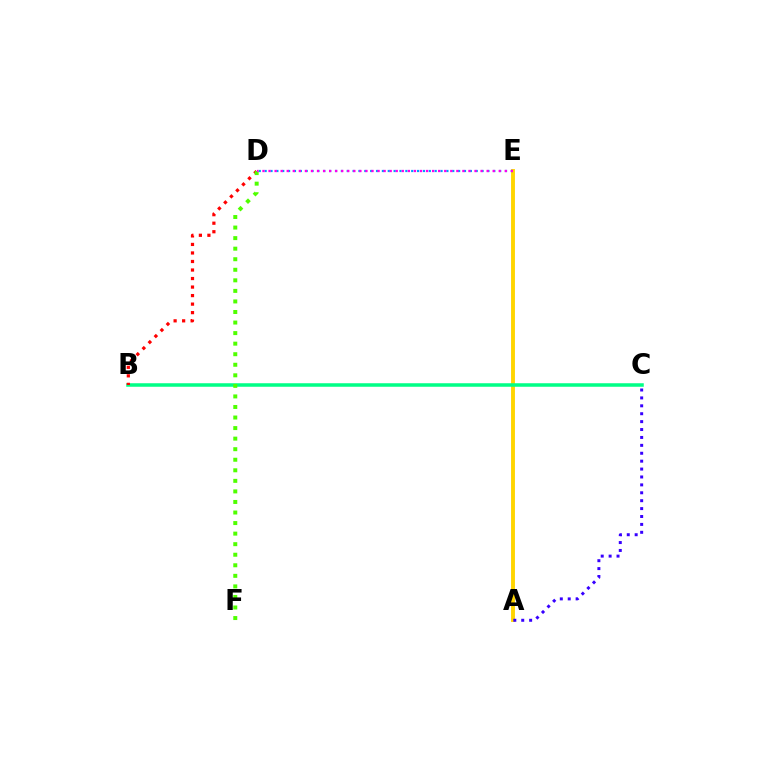{('A', 'E'): [{'color': '#ffd500', 'line_style': 'solid', 'thickness': 2.8}], ('B', 'C'): [{'color': '#00ff86', 'line_style': 'solid', 'thickness': 2.53}], ('B', 'D'): [{'color': '#ff0000', 'line_style': 'dotted', 'thickness': 2.32}], ('A', 'C'): [{'color': '#3700ff', 'line_style': 'dotted', 'thickness': 2.15}], ('D', 'F'): [{'color': '#4fff00', 'line_style': 'dotted', 'thickness': 2.87}], ('D', 'E'): [{'color': '#009eff', 'line_style': 'dotted', 'thickness': 1.59}, {'color': '#ff00ed', 'line_style': 'dotted', 'thickness': 1.65}]}